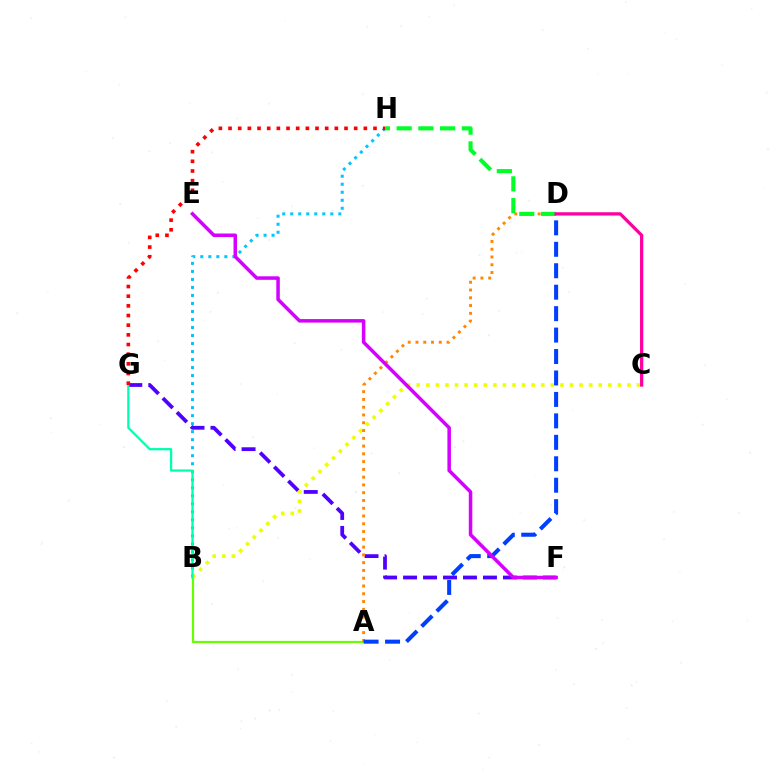{('B', 'H'): [{'color': '#00c7ff', 'line_style': 'dotted', 'thickness': 2.18}], ('A', 'B'): [{'color': '#66ff00', 'line_style': 'solid', 'thickness': 1.6}], ('F', 'G'): [{'color': '#4f00ff', 'line_style': 'dashed', 'thickness': 2.71}], ('B', 'C'): [{'color': '#eeff00', 'line_style': 'dotted', 'thickness': 2.6}], ('A', 'D'): [{'color': '#ff8800', 'line_style': 'dotted', 'thickness': 2.11}, {'color': '#003fff', 'line_style': 'dashed', 'thickness': 2.91}], ('D', 'H'): [{'color': '#00ff27', 'line_style': 'dashed', 'thickness': 2.95}], ('E', 'F'): [{'color': '#d600ff', 'line_style': 'solid', 'thickness': 2.53}], ('B', 'G'): [{'color': '#00ffaf', 'line_style': 'solid', 'thickness': 1.62}], ('G', 'H'): [{'color': '#ff0000', 'line_style': 'dotted', 'thickness': 2.63}], ('C', 'D'): [{'color': '#ff00a0', 'line_style': 'solid', 'thickness': 2.36}]}